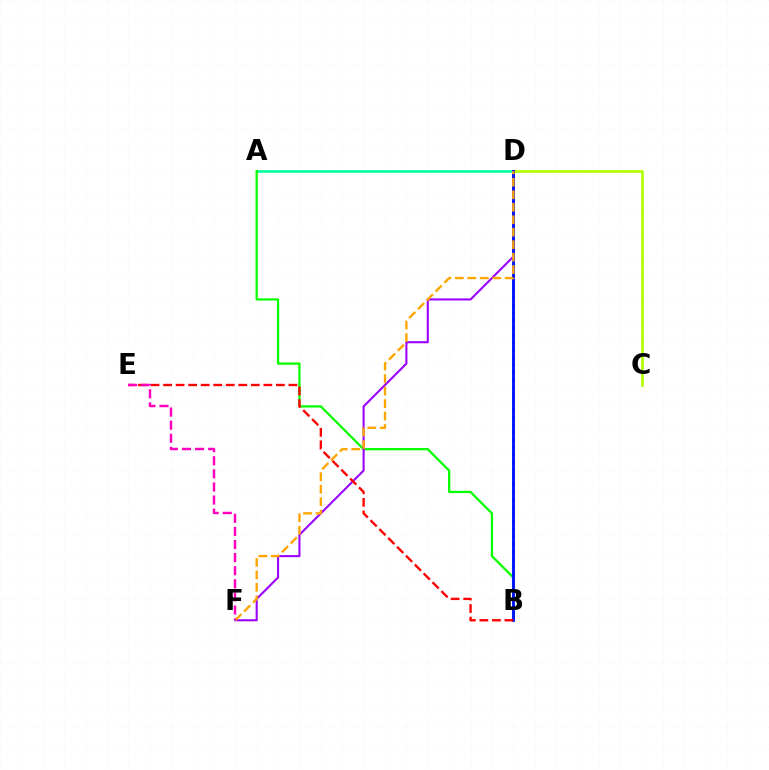{('A', 'D'): [{'color': '#00ff9d', 'line_style': 'solid', 'thickness': 1.87}], ('C', 'D'): [{'color': '#b3ff00', 'line_style': 'solid', 'thickness': 1.97}], ('B', 'D'): [{'color': '#00b5ff', 'line_style': 'dotted', 'thickness': 2.03}, {'color': '#0010ff', 'line_style': 'solid', 'thickness': 2.04}], ('A', 'B'): [{'color': '#08ff00', 'line_style': 'solid', 'thickness': 1.64}], ('D', 'F'): [{'color': '#9b00ff', 'line_style': 'solid', 'thickness': 1.5}, {'color': '#ffa500', 'line_style': 'dashed', 'thickness': 1.7}], ('B', 'E'): [{'color': '#ff0000', 'line_style': 'dashed', 'thickness': 1.7}], ('E', 'F'): [{'color': '#ff00bd', 'line_style': 'dashed', 'thickness': 1.78}]}